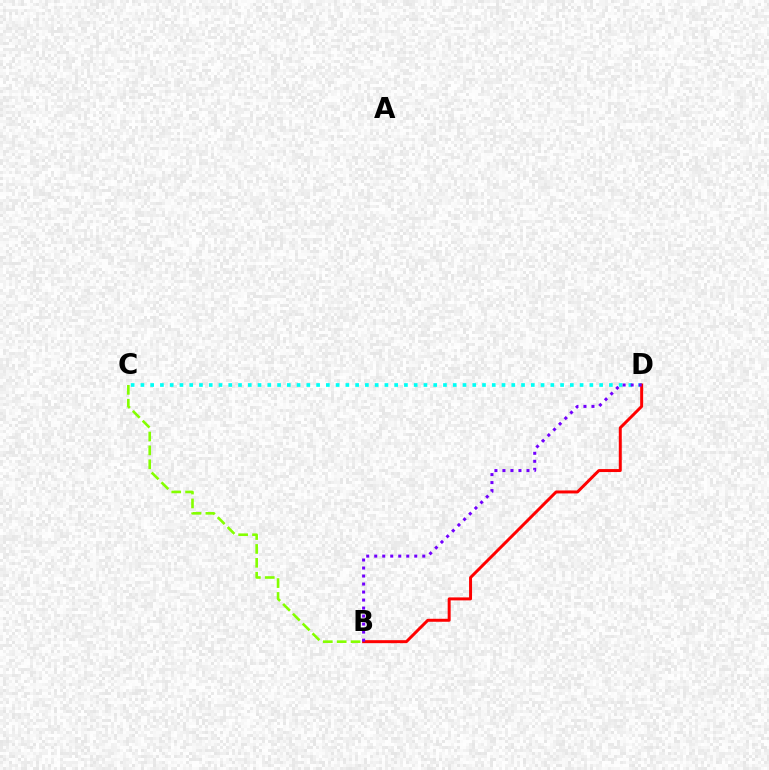{('C', 'D'): [{'color': '#00fff6', 'line_style': 'dotted', 'thickness': 2.65}], ('B', 'C'): [{'color': '#84ff00', 'line_style': 'dashed', 'thickness': 1.89}], ('B', 'D'): [{'color': '#ff0000', 'line_style': 'solid', 'thickness': 2.14}, {'color': '#7200ff', 'line_style': 'dotted', 'thickness': 2.18}]}